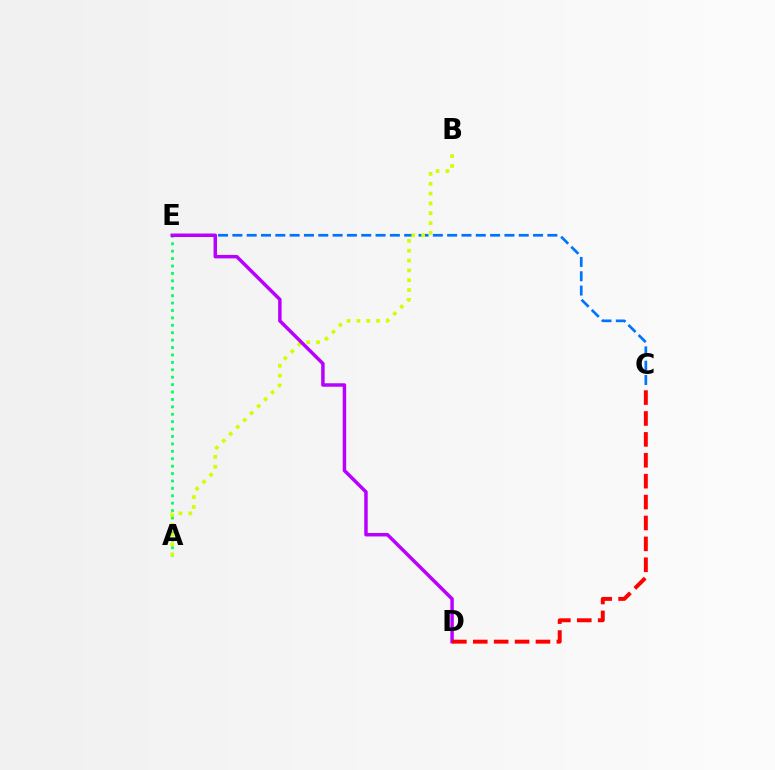{('C', 'E'): [{'color': '#0074ff', 'line_style': 'dashed', 'thickness': 1.95}], ('A', 'E'): [{'color': '#00ff5c', 'line_style': 'dotted', 'thickness': 2.01}], ('A', 'B'): [{'color': '#d1ff00', 'line_style': 'dotted', 'thickness': 2.67}], ('D', 'E'): [{'color': '#b900ff', 'line_style': 'solid', 'thickness': 2.5}], ('C', 'D'): [{'color': '#ff0000', 'line_style': 'dashed', 'thickness': 2.84}]}